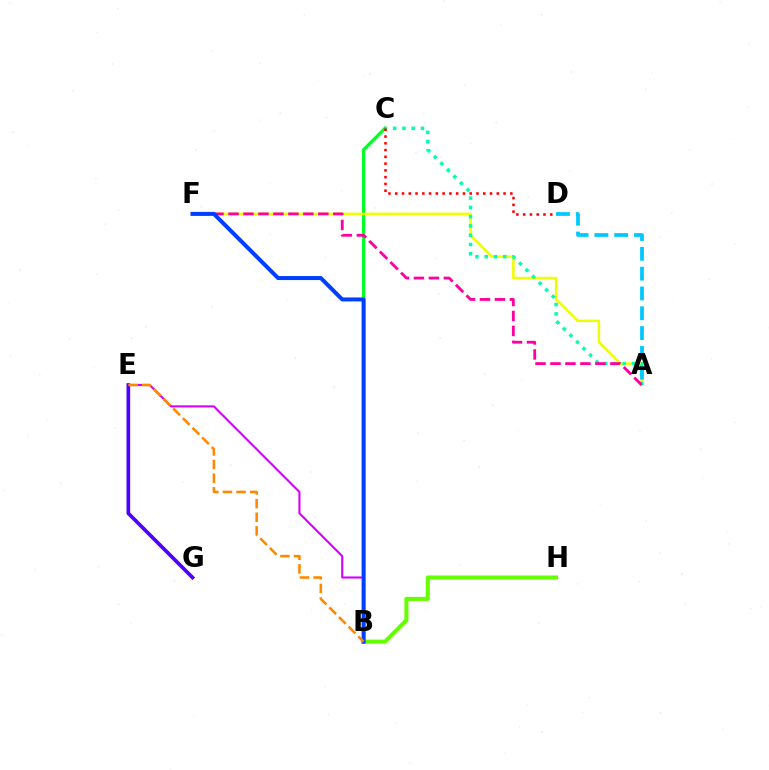{('B', 'C'): [{'color': '#00ff27', 'line_style': 'solid', 'thickness': 2.34}], ('A', 'F'): [{'color': '#eeff00', 'line_style': 'solid', 'thickness': 1.82}, {'color': '#ff00a0', 'line_style': 'dashed', 'thickness': 2.03}], ('A', 'C'): [{'color': '#00ffaf', 'line_style': 'dotted', 'thickness': 2.52}], ('B', 'H'): [{'color': '#66ff00', 'line_style': 'solid', 'thickness': 2.93}], ('B', 'E'): [{'color': '#d600ff', 'line_style': 'solid', 'thickness': 1.51}, {'color': '#ff8800', 'line_style': 'dashed', 'thickness': 1.85}], ('E', 'G'): [{'color': '#4f00ff', 'line_style': 'solid', 'thickness': 2.65}], ('A', 'D'): [{'color': '#00c7ff', 'line_style': 'dashed', 'thickness': 2.69}], ('B', 'F'): [{'color': '#003fff', 'line_style': 'solid', 'thickness': 2.89}], ('C', 'D'): [{'color': '#ff0000', 'line_style': 'dotted', 'thickness': 1.84}]}